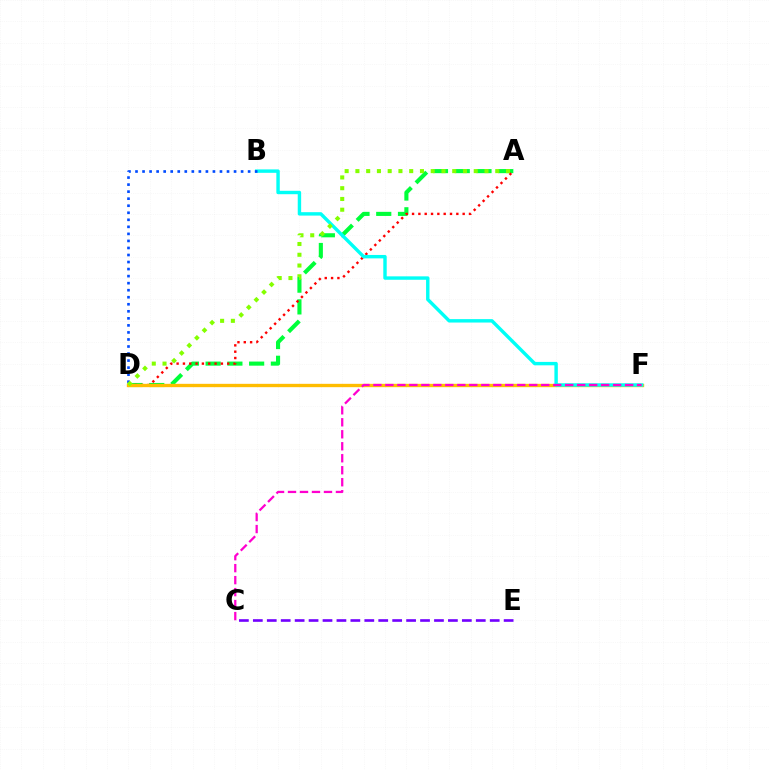{('A', 'D'): [{'color': '#00ff39', 'line_style': 'dashed', 'thickness': 2.95}, {'color': '#ff0000', 'line_style': 'dotted', 'thickness': 1.72}, {'color': '#84ff00', 'line_style': 'dotted', 'thickness': 2.92}], ('D', 'F'): [{'color': '#ffbd00', 'line_style': 'solid', 'thickness': 2.41}], ('B', 'F'): [{'color': '#00fff6', 'line_style': 'solid', 'thickness': 2.46}], ('C', 'E'): [{'color': '#7200ff', 'line_style': 'dashed', 'thickness': 1.89}], ('B', 'D'): [{'color': '#004bff', 'line_style': 'dotted', 'thickness': 1.91}], ('C', 'F'): [{'color': '#ff00cf', 'line_style': 'dashed', 'thickness': 1.63}]}